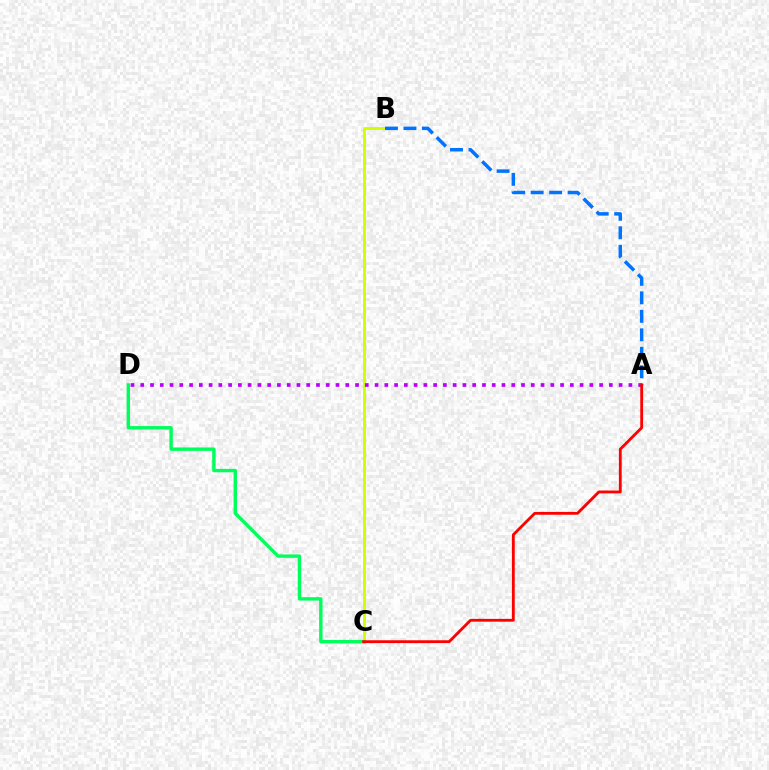{('B', 'C'): [{'color': '#d1ff00', 'line_style': 'solid', 'thickness': 2.12}], ('A', 'D'): [{'color': '#b900ff', 'line_style': 'dotted', 'thickness': 2.65}], ('A', 'B'): [{'color': '#0074ff', 'line_style': 'dashed', 'thickness': 2.51}], ('C', 'D'): [{'color': '#00ff5c', 'line_style': 'solid', 'thickness': 2.45}], ('A', 'C'): [{'color': '#ff0000', 'line_style': 'solid', 'thickness': 2.03}]}